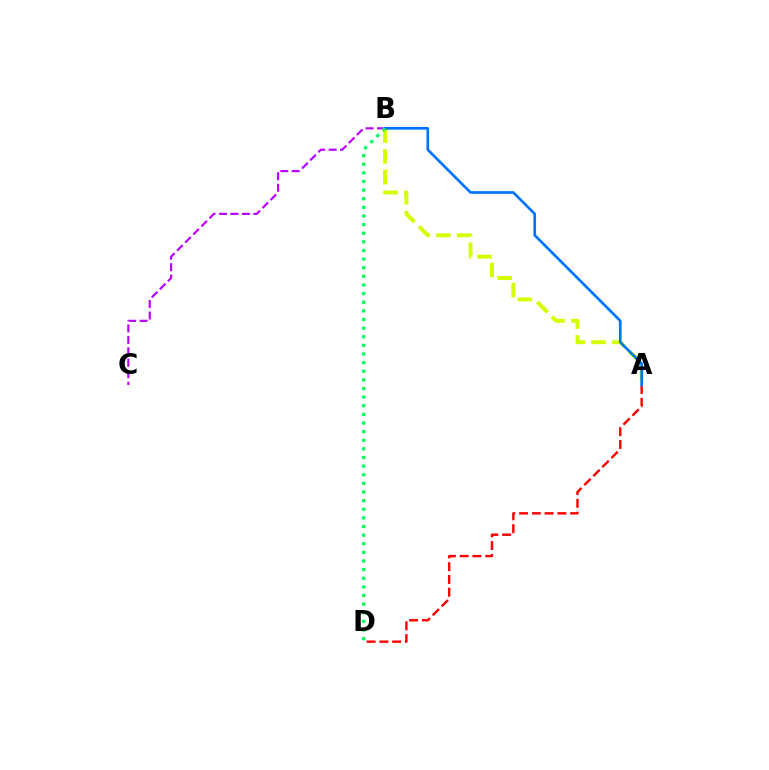{('A', 'B'): [{'color': '#d1ff00', 'line_style': 'dashed', 'thickness': 2.82}, {'color': '#0074ff', 'line_style': 'solid', 'thickness': 1.92}], ('B', 'C'): [{'color': '#b900ff', 'line_style': 'dashed', 'thickness': 1.55}], ('A', 'D'): [{'color': '#ff0000', 'line_style': 'dashed', 'thickness': 1.74}], ('B', 'D'): [{'color': '#00ff5c', 'line_style': 'dotted', 'thickness': 2.34}]}